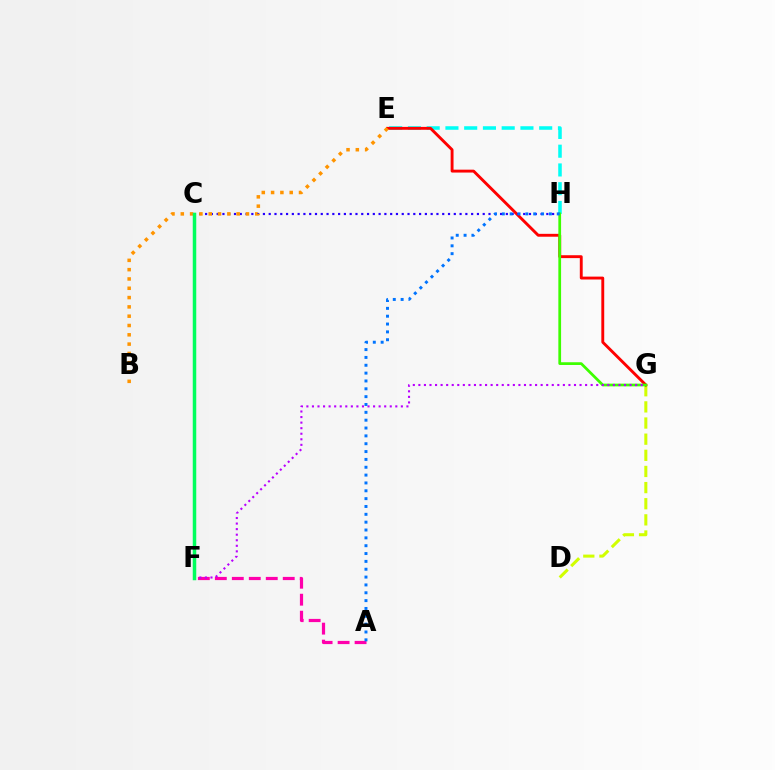{('E', 'H'): [{'color': '#00fff6', 'line_style': 'dashed', 'thickness': 2.55}], ('D', 'G'): [{'color': '#d1ff00', 'line_style': 'dashed', 'thickness': 2.19}], ('E', 'G'): [{'color': '#ff0000', 'line_style': 'solid', 'thickness': 2.08}], ('C', 'H'): [{'color': '#2500ff', 'line_style': 'dotted', 'thickness': 1.57}], ('G', 'H'): [{'color': '#3dff00', 'line_style': 'solid', 'thickness': 1.97}], ('A', 'F'): [{'color': '#ff00ac', 'line_style': 'dashed', 'thickness': 2.31}], ('F', 'G'): [{'color': '#b900ff', 'line_style': 'dotted', 'thickness': 1.51}], ('A', 'H'): [{'color': '#0074ff', 'line_style': 'dotted', 'thickness': 2.13}], ('B', 'E'): [{'color': '#ff9400', 'line_style': 'dotted', 'thickness': 2.53}], ('C', 'F'): [{'color': '#00ff5c', 'line_style': 'solid', 'thickness': 2.51}]}